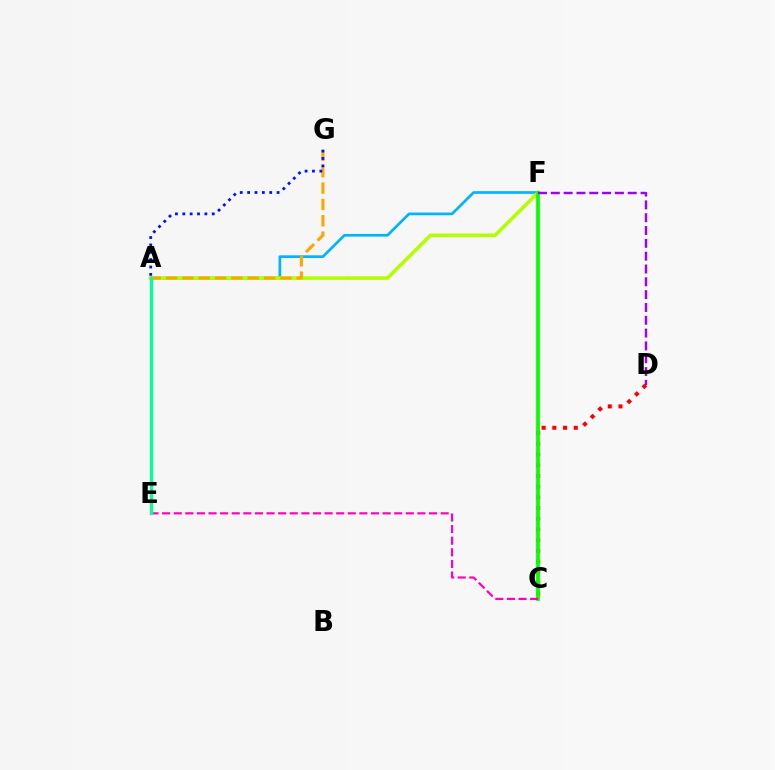{('A', 'F'): [{'color': '#00b5ff', 'line_style': 'solid', 'thickness': 1.95}, {'color': '#b3ff00', 'line_style': 'solid', 'thickness': 2.57}], ('C', 'D'): [{'color': '#ff0000', 'line_style': 'dotted', 'thickness': 2.91}], ('A', 'G'): [{'color': '#ffa500', 'line_style': 'dashed', 'thickness': 2.22}, {'color': '#0010ff', 'line_style': 'dotted', 'thickness': 2.0}], ('C', 'F'): [{'color': '#08ff00', 'line_style': 'solid', 'thickness': 2.7}], ('D', 'F'): [{'color': '#9b00ff', 'line_style': 'dashed', 'thickness': 1.74}], ('C', 'E'): [{'color': '#ff00bd', 'line_style': 'dashed', 'thickness': 1.58}], ('A', 'E'): [{'color': '#00ff9d', 'line_style': 'solid', 'thickness': 2.35}]}